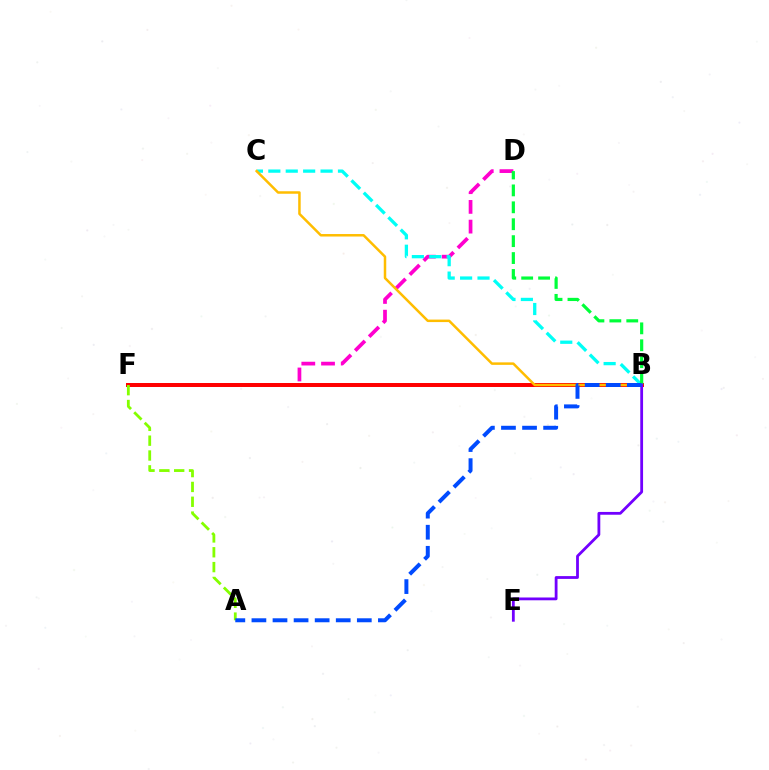{('D', 'F'): [{'color': '#ff00cf', 'line_style': 'dashed', 'thickness': 2.68}], ('B', 'C'): [{'color': '#00fff6', 'line_style': 'dashed', 'thickness': 2.36}, {'color': '#ffbd00', 'line_style': 'solid', 'thickness': 1.8}], ('B', 'F'): [{'color': '#ff0000', 'line_style': 'solid', 'thickness': 2.86}], ('A', 'F'): [{'color': '#84ff00', 'line_style': 'dashed', 'thickness': 2.02}], ('B', 'D'): [{'color': '#00ff39', 'line_style': 'dashed', 'thickness': 2.3}], ('B', 'E'): [{'color': '#7200ff', 'line_style': 'solid', 'thickness': 2.01}], ('A', 'B'): [{'color': '#004bff', 'line_style': 'dashed', 'thickness': 2.86}]}